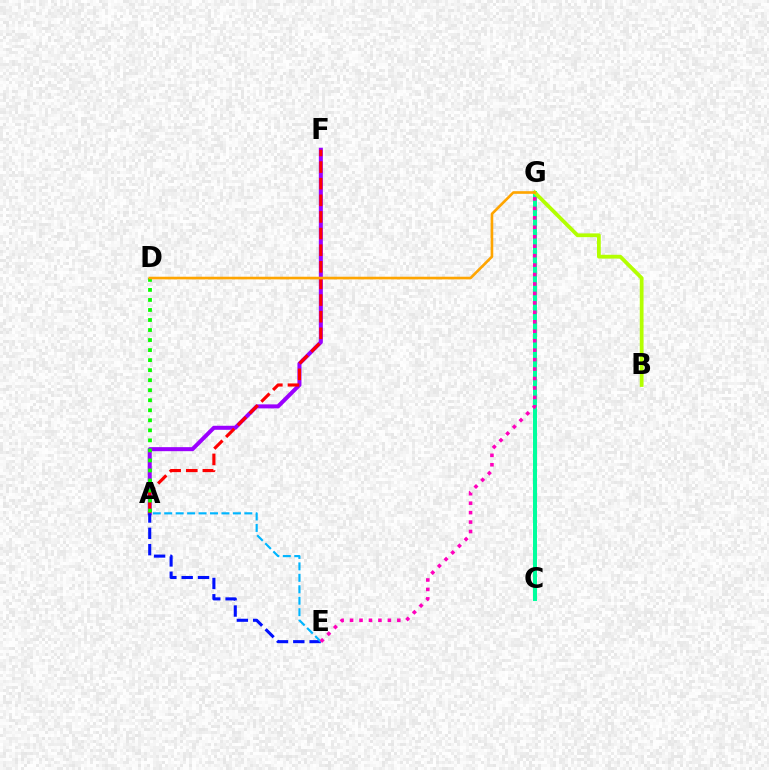{('A', 'F'): [{'color': '#9b00ff', 'line_style': 'solid', 'thickness': 2.89}, {'color': '#ff0000', 'line_style': 'dashed', 'thickness': 2.26}], ('C', 'G'): [{'color': '#00ff9d', 'line_style': 'solid', 'thickness': 2.89}], ('A', 'D'): [{'color': '#08ff00', 'line_style': 'dotted', 'thickness': 2.72}], ('B', 'G'): [{'color': '#b3ff00', 'line_style': 'solid', 'thickness': 2.72}], ('A', 'E'): [{'color': '#0010ff', 'line_style': 'dashed', 'thickness': 2.22}, {'color': '#00b5ff', 'line_style': 'dashed', 'thickness': 1.56}], ('D', 'G'): [{'color': '#ffa500', 'line_style': 'solid', 'thickness': 1.9}], ('E', 'G'): [{'color': '#ff00bd', 'line_style': 'dotted', 'thickness': 2.57}]}